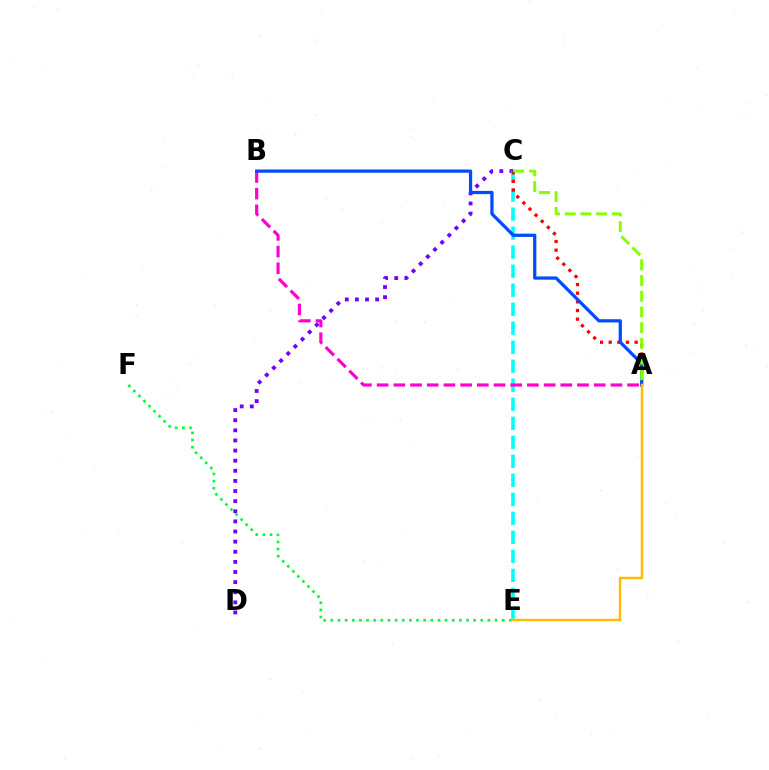{('C', 'D'): [{'color': '#7200ff', 'line_style': 'dotted', 'thickness': 2.75}], ('C', 'E'): [{'color': '#00fff6', 'line_style': 'dashed', 'thickness': 2.58}], ('A', 'C'): [{'color': '#ff0000', 'line_style': 'dotted', 'thickness': 2.35}, {'color': '#84ff00', 'line_style': 'dashed', 'thickness': 2.13}], ('E', 'F'): [{'color': '#00ff39', 'line_style': 'dotted', 'thickness': 1.94}], ('A', 'B'): [{'color': '#ff00cf', 'line_style': 'dashed', 'thickness': 2.27}, {'color': '#004bff', 'line_style': 'solid', 'thickness': 2.33}], ('A', 'E'): [{'color': '#ffbd00', 'line_style': 'solid', 'thickness': 1.78}]}